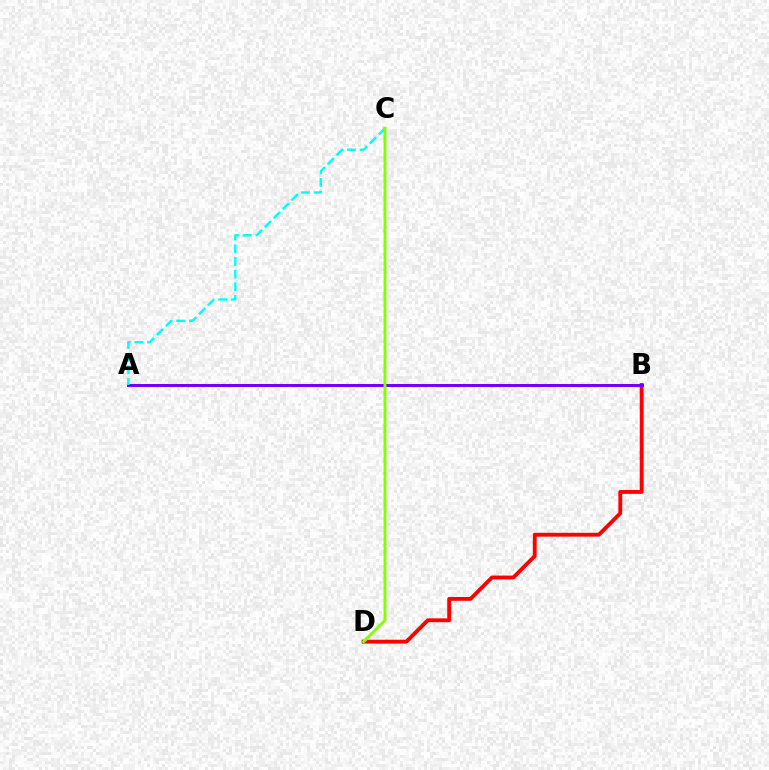{('B', 'D'): [{'color': '#ff0000', 'line_style': 'solid', 'thickness': 2.77}], ('A', 'B'): [{'color': '#7200ff', 'line_style': 'solid', 'thickness': 2.15}], ('A', 'C'): [{'color': '#00fff6', 'line_style': 'dashed', 'thickness': 1.72}], ('C', 'D'): [{'color': '#84ff00', 'line_style': 'solid', 'thickness': 2.09}]}